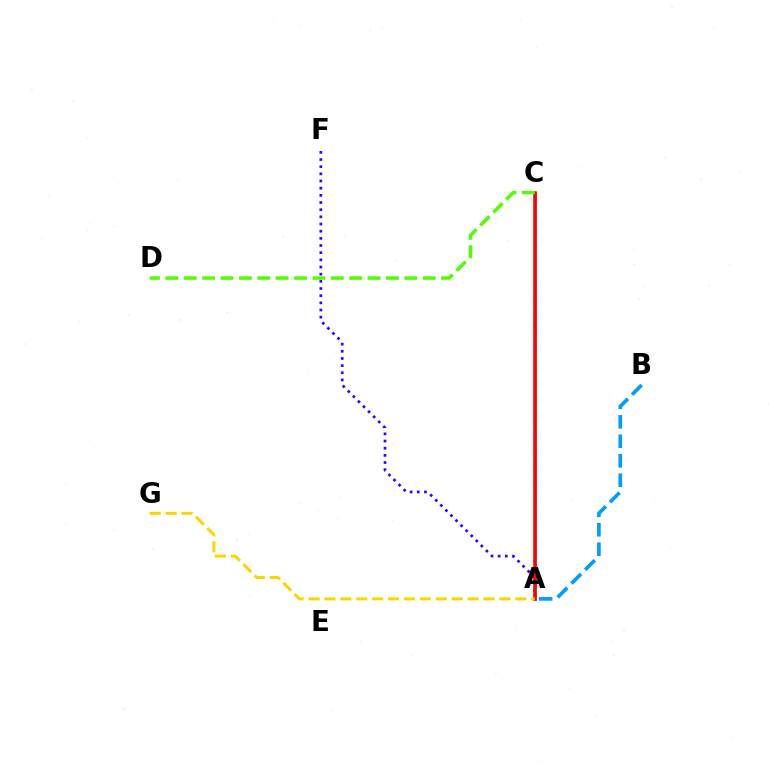{('A', 'C'): [{'color': '#ff00ed', 'line_style': 'solid', 'thickness': 1.92}, {'color': '#00ff86', 'line_style': 'dashed', 'thickness': 2.28}, {'color': '#ff0000', 'line_style': 'solid', 'thickness': 2.58}], ('A', 'F'): [{'color': '#3700ff', 'line_style': 'dotted', 'thickness': 1.95}], ('A', 'G'): [{'color': '#ffd500', 'line_style': 'dashed', 'thickness': 2.16}], ('A', 'B'): [{'color': '#009eff', 'line_style': 'dashed', 'thickness': 2.64}], ('C', 'D'): [{'color': '#4fff00', 'line_style': 'dashed', 'thickness': 2.5}]}